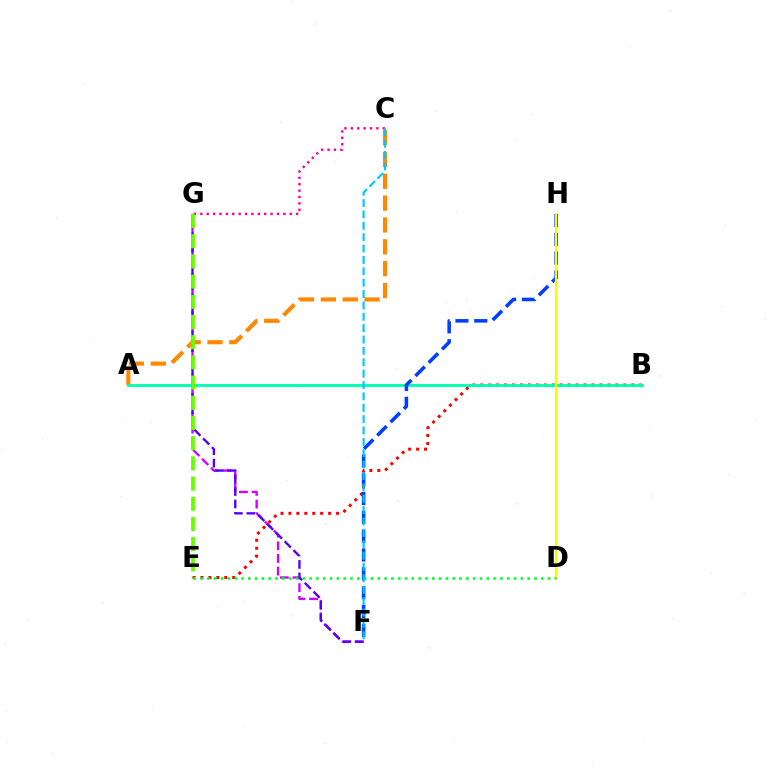{('B', 'E'): [{'color': '#ff0000', 'line_style': 'dotted', 'thickness': 2.16}], ('A', 'C'): [{'color': '#ff8800', 'line_style': 'dashed', 'thickness': 2.97}], ('C', 'G'): [{'color': '#ff00a0', 'line_style': 'dotted', 'thickness': 1.74}], ('A', 'B'): [{'color': '#00ffaf', 'line_style': 'solid', 'thickness': 2.07}], ('F', 'H'): [{'color': '#003fff', 'line_style': 'dashed', 'thickness': 2.56}], ('F', 'G'): [{'color': '#d600ff', 'line_style': 'dashed', 'thickness': 1.72}, {'color': '#4f00ff', 'line_style': 'dashed', 'thickness': 1.69}], ('D', 'H'): [{'color': '#eeff00', 'line_style': 'solid', 'thickness': 1.6}], ('D', 'E'): [{'color': '#00ff27', 'line_style': 'dotted', 'thickness': 1.85}], ('E', 'G'): [{'color': '#66ff00', 'line_style': 'dashed', 'thickness': 2.74}], ('C', 'F'): [{'color': '#00c7ff', 'line_style': 'dashed', 'thickness': 1.54}]}